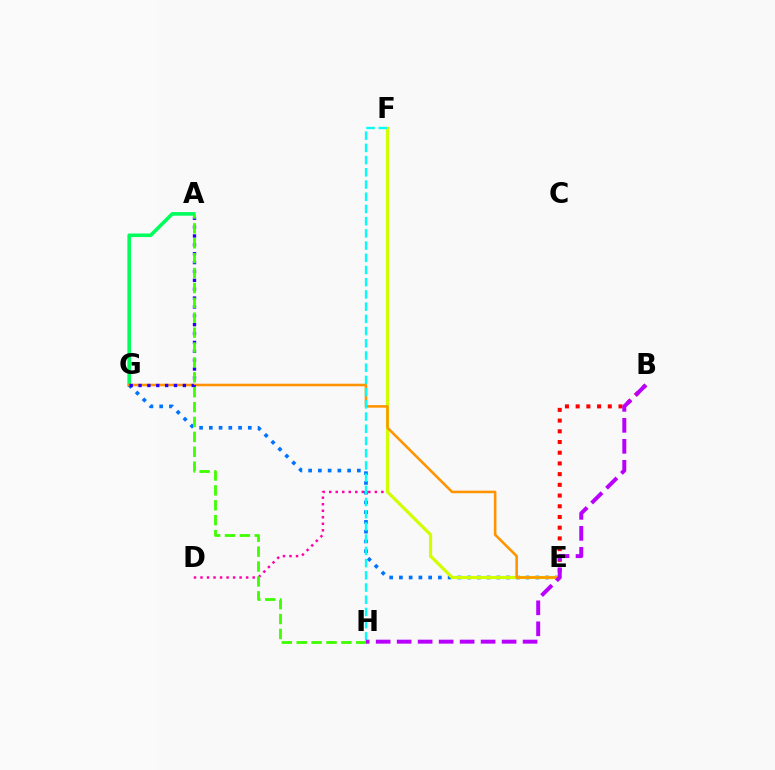{('A', 'G'): [{'color': '#00ff5c', 'line_style': 'solid', 'thickness': 2.59}, {'color': '#2500ff', 'line_style': 'dotted', 'thickness': 2.41}], ('E', 'G'): [{'color': '#0074ff', 'line_style': 'dotted', 'thickness': 2.65}, {'color': '#ff9400', 'line_style': 'solid', 'thickness': 1.85}], ('D', 'F'): [{'color': '#ff00ac', 'line_style': 'dotted', 'thickness': 1.77}], ('E', 'F'): [{'color': '#d1ff00', 'line_style': 'solid', 'thickness': 2.3}], ('F', 'H'): [{'color': '#00fff6', 'line_style': 'dashed', 'thickness': 1.66}], ('A', 'H'): [{'color': '#3dff00', 'line_style': 'dashed', 'thickness': 2.02}], ('B', 'E'): [{'color': '#ff0000', 'line_style': 'dotted', 'thickness': 2.91}], ('B', 'H'): [{'color': '#b900ff', 'line_style': 'dashed', 'thickness': 2.85}]}